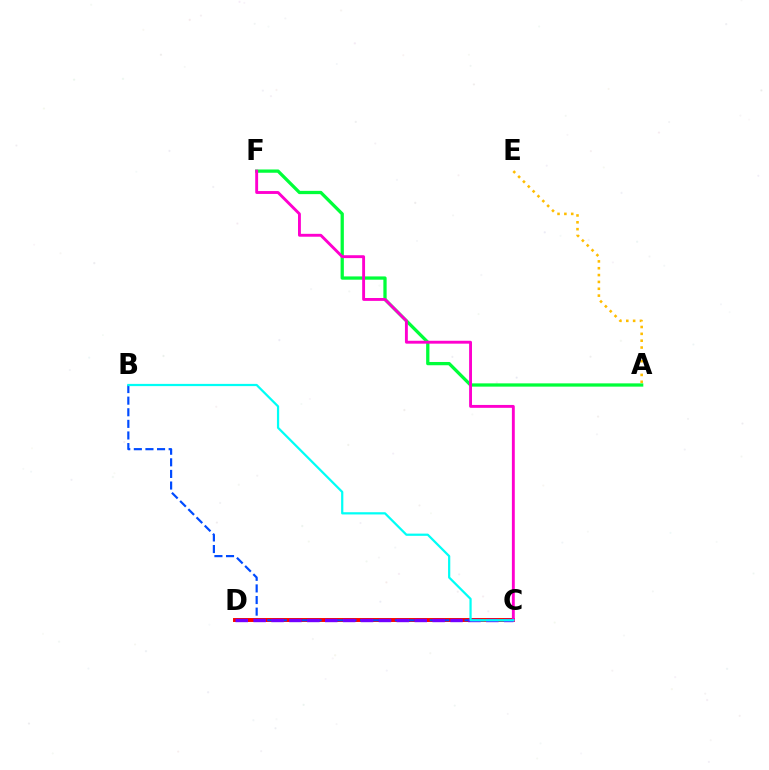{('C', 'D'): [{'color': '#84ff00', 'line_style': 'solid', 'thickness': 2.55}, {'color': '#ff0000', 'line_style': 'solid', 'thickness': 2.81}, {'color': '#7200ff', 'line_style': 'dashed', 'thickness': 2.43}], ('A', 'F'): [{'color': '#00ff39', 'line_style': 'solid', 'thickness': 2.36}], ('C', 'F'): [{'color': '#ff00cf', 'line_style': 'solid', 'thickness': 2.08}], ('A', 'E'): [{'color': '#ffbd00', 'line_style': 'dotted', 'thickness': 1.86}], ('B', 'C'): [{'color': '#004bff', 'line_style': 'dashed', 'thickness': 1.58}, {'color': '#00fff6', 'line_style': 'solid', 'thickness': 1.6}]}